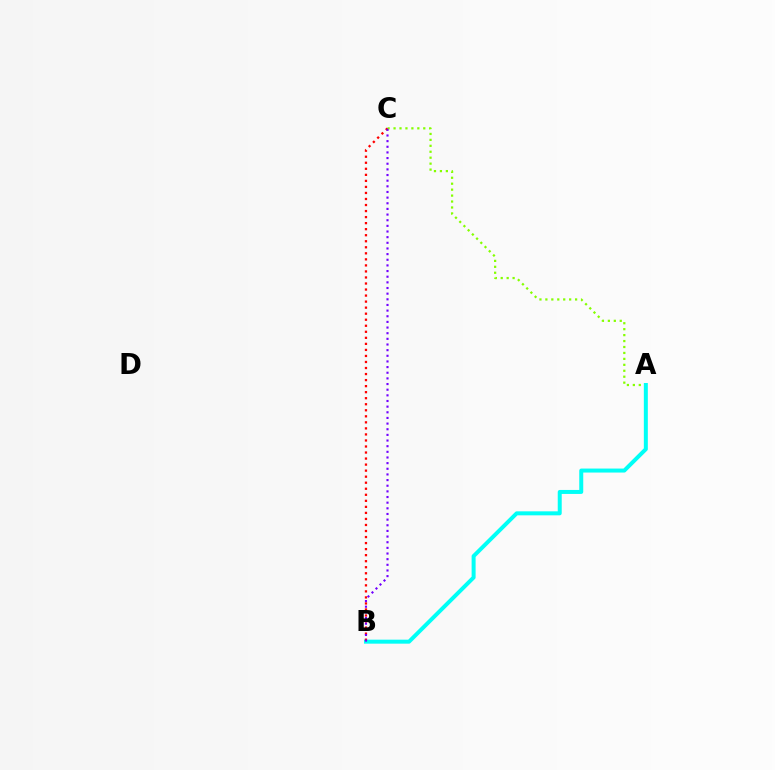{('A', 'C'): [{'color': '#84ff00', 'line_style': 'dotted', 'thickness': 1.61}], ('A', 'B'): [{'color': '#00fff6', 'line_style': 'solid', 'thickness': 2.87}], ('B', 'C'): [{'color': '#ff0000', 'line_style': 'dotted', 'thickness': 1.64}, {'color': '#7200ff', 'line_style': 'dotted', 'thickness': 1.53}]}